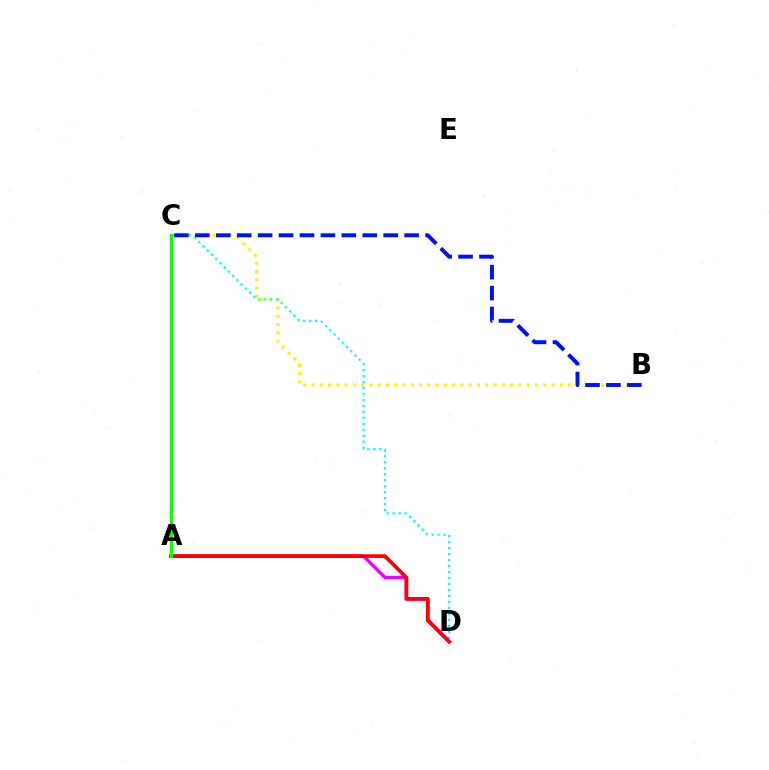{('A', 'D'): [{'color': '#ee00ff', 'line_style': 'solid', 'thickness': 2.48}, {'color': '#ff0000', 'line_style': 'solid', 'thickness': 2.66}], ('B', 'C'): [{'color': '#fcf500', 'line_style': 'dotted', 'thickness': 2.25}, {'color': '#0010ff', 'line_style': 'dashed', 'thickness': 2.84}], ('C', 'D'): [{'color': '#00fff6', 'line_style': 'dotted', 'thickness': 1.62}], ('A', 'C'): [{'color': '#08ff00', 'line_style': 'solid', 'thickness': 2.28}]}